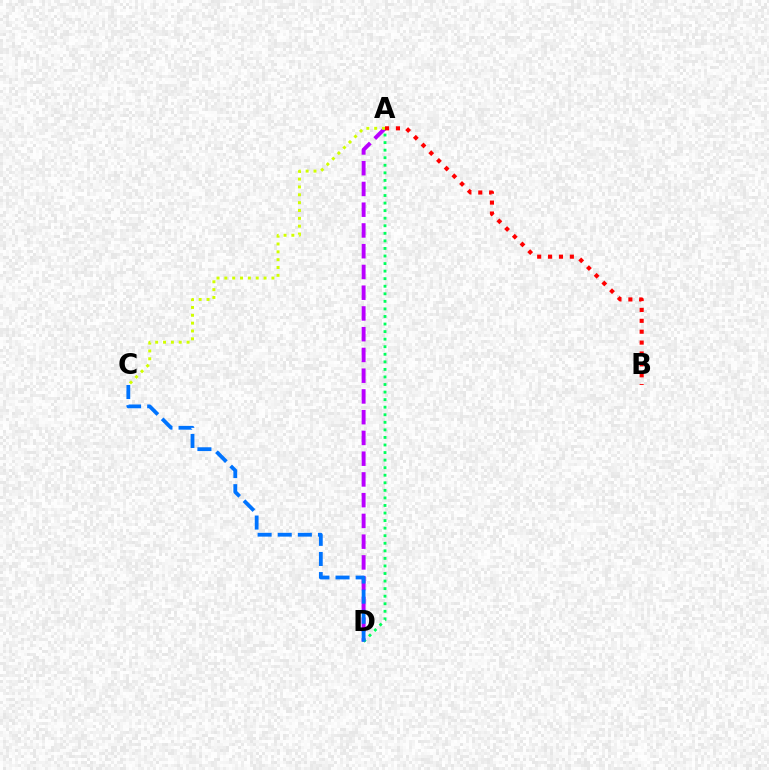{('A', 'D'): [{'color': '#b900ff', 'line_style': 'dashed', 'thickness': 2.82}, {'color': '#00ff5c', 'line_style': 'dotted', 'thickness': 2.05}], ('A', 'C'): [{'color': '#d1ff00', 'line_style': 'dotted', 'thickness': 2.13}], ('C', 'D'): [{'color': '#0074ff', 'line_style': 'dashed', 'thickness': 2.73}], ('A', 'B'): [{'color': '#ff0000', 'line_style': 'dotted', 'thickness': 2.96}]}